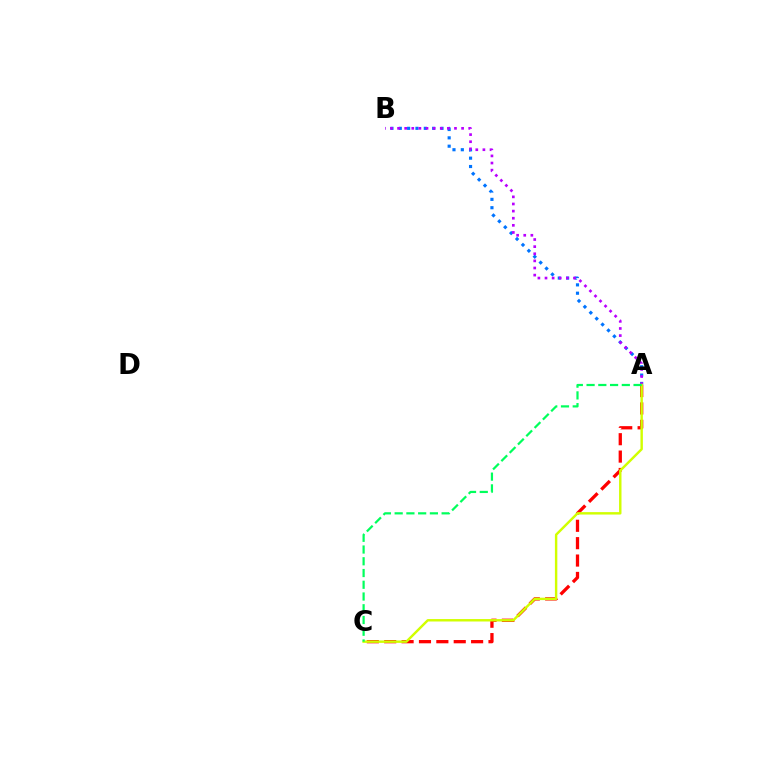{('A', 'C'): [{'color': '#ff0000', 'line_style': 'dashed', 'thickness': 2.36}, {'color': '#d1ff00', 'line_style': 'solid', 'thickness': 1.75}, {'color': '#00ff5c', 'line_style': 'dashed', 'thickness': 1.6}], ('A', 'B'): [{'color': '#0074ff', 'line_style': 'dotted', 'thickness': 2.27}, {'color': '#b900ff', 'line_style': 'dotted', 'thickness': 1.93}]}